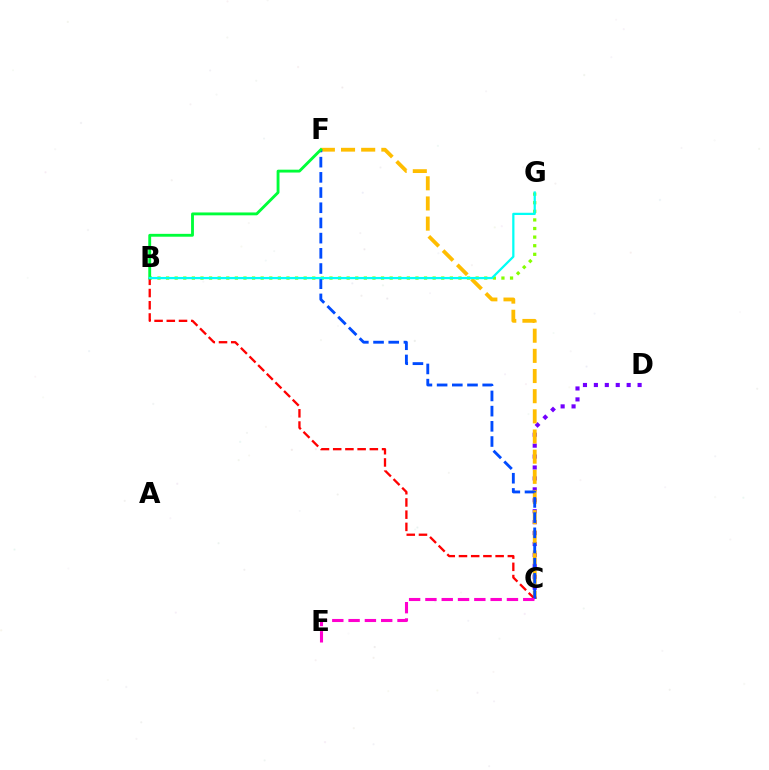{('B', 'G'): [{'color': '#84ff00', 'line_style': 'dotted', 'thickness': 2.34}, {'color': '#00fff6', 'line_style': 'solid', 'thickness': 1.62}], ('C', 'D'): [{'color': '#7200ff', 'line_style': 'dotted', 'thickness': 2.97}], ('C', 'F'): [{'color': '#ffbd00', 'line_style': 'dashed', 'thickness': 2.74}, {'color': '#004bff', 'line_style': 'dashed', 'thickness': 2.06}], ('B', 'C'): [{'color': '#ff0000', 'line_style': 'dashed', 'thickness': 1.66}], ('B', 'F'): [{'color': '#00ff39', 'line_style': 'solid', 'thickness': 2.06}], ('C', 'E'): [{'color': '#ff00cf', 'line_style': 'dashed', 'thickness': 2.21}]}